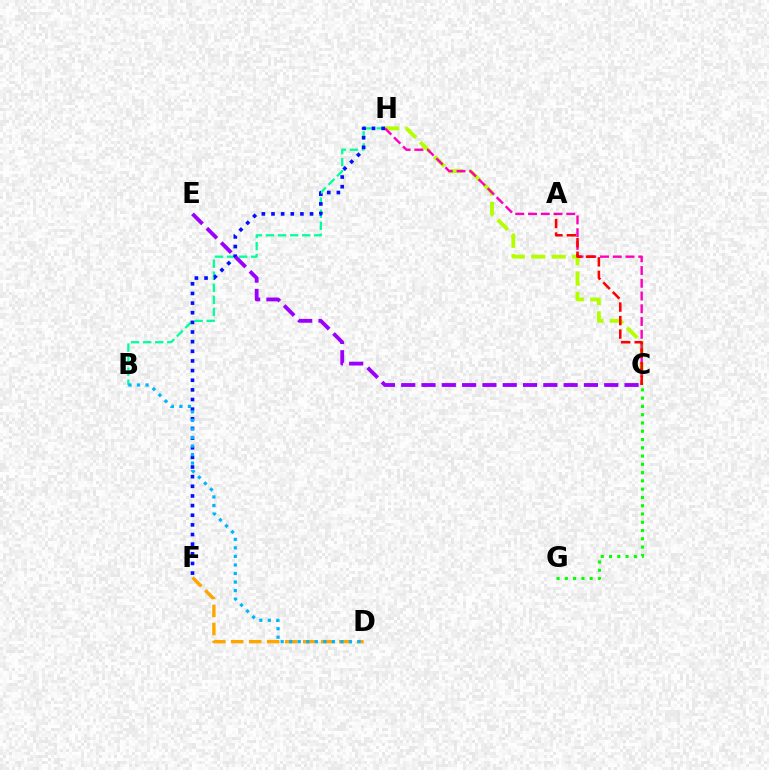{('C', 'H'): [{'color': '#b3ff00', 'line_style': 'dashed', 'thickness': 2.77}, {'color': '#ff00bd', 'line_style': 'dashed', 'thickness': 1.73}], ('C', 'G'): [{'color': '#08ff00', 'line_style': 'dotted', 'thickness': 2.25}], ('A', 'C'): [{'color': '#ff0000', 'line_style': 'dashed', 'thickness': 1.84}], ('D', 'F'): [{'color': '#ffa500', 'line_style': 'dashed', 'thickness': 2.45}], ('B', 'H'): [{'color': '#00ff9d', 'line_style': 'dashed', 'thickness': 1.64}], ('F', 'H'): [{'color': '#0010ff', 'line_style': 'dotted', 'thickness': 2.62}], ('C', 'E'): [{'color': '#9b00ff', 'line_style': 'dashed', 'thickness': 2.76}], ('B', 'D'): [{'color': '#00b5ff', 'line_style': 'dotted', 'thickness': 2.32}]}